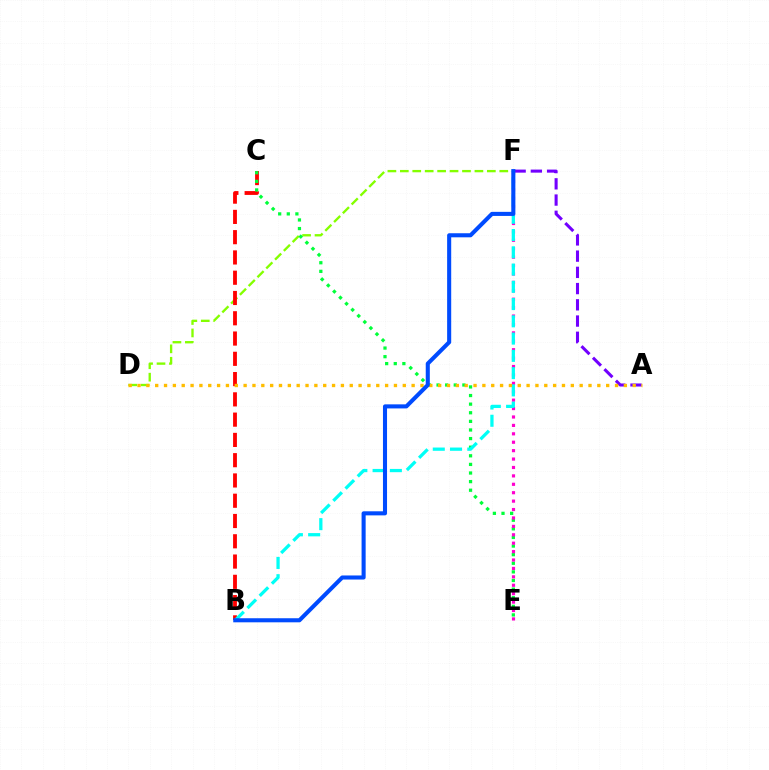{('D', 'F'): [{'color': '#84ff00', 'line_style': 'dashed', 'thickness': 1.69}], ('B', 'C'): [{'color': '#ff0000', 'line_style': 'dashed', 'thickness': 2.75}], ('A', 'F'): [{'color': '#7200ff', 'line_style': 'dashed', 'thickness': 2.21}], ('C', 'E'): [{'color': '#00ff39', 'line_style': 'dotted', 'thickness': 2.34}], ('E', 'F'): [{'color': '#ff00cf', 'line_style': 'dotted', 'thickness': 2.29}], ('B', 'F'): [{'color': '#00fff6', 'line_style': 'dashed', 'thickness': 2.34}, {'color': '#004bff', 'line_style': 'solid', 'thickness': 2.93}], ('A', 'D'): [{'color': '#ffbd00', 'line_style': 'dotted', 'thickness': 2.4}]}